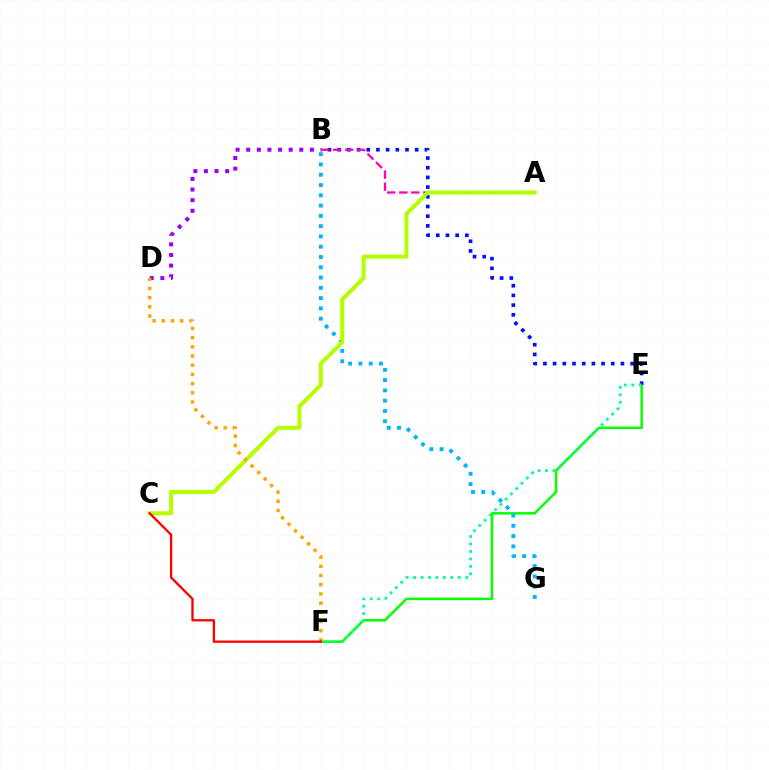{('E', 'F'): [{'color': '#08ff00', 'line_style': 'solid', 'thickness': 1.81}, {'color': '#00ff9d', 'line_style': 'dotted', 'thickness': 2.03}], ('B', 'E'): [{'color': '#0010ff', 'line_style': 'dotted', 'thickness': 2.63}], ('A', 'B'): [{'color': '#ff00bd', 'line_style': 'dashed', 'thickness': 1.64}], ('B', 'G'): [{'color': '#00b5ff', 'line_style': 'dotted', 'thickness': 2.79}], ('B', 'D'): [{'color': '#9b00ff', 'line_style': 'dotted', 'thickness': 2.88}], ('A', 'C'): [{'color': '#b3ff00', 'line_style': 'solid', 'thickness': 2.89}], ('D', 'F'): [{'color': '#ffa500', 'line_style': 'dotted', 'thickness': 2.5}], ('C', 'F'): [{'color': '#ff0000', 'line_style': 'solid', 'thickness': 1.67}]}